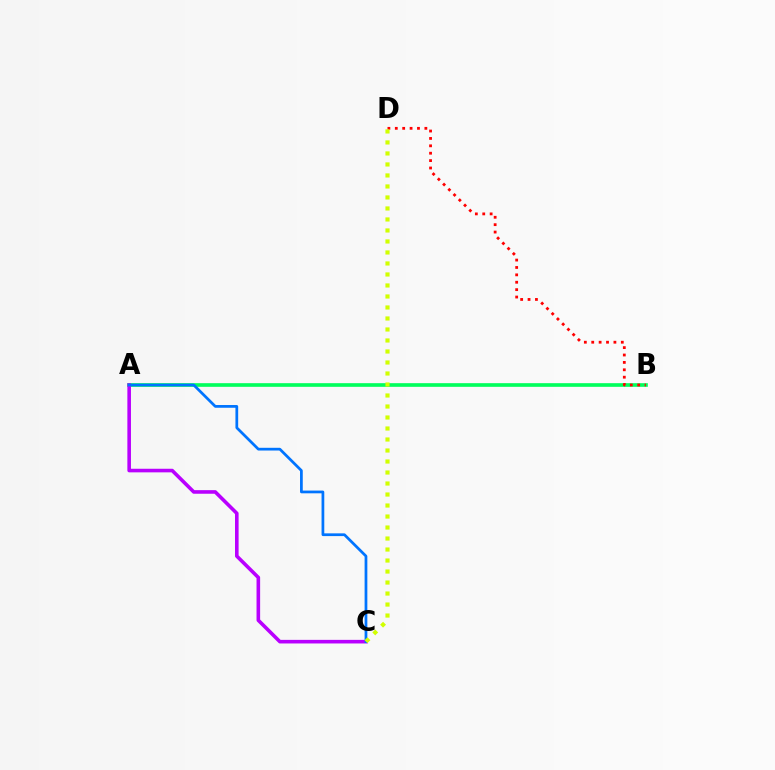{('A', 'B'): [{'color': '#00ff5c', 'line_style': 'solid', 'thickness': 2.63}], ('B', 'D'): [{'color': '#ff0000', 'line_style': 'dotted', 'thickness': 2.01}], ('A', 'C'): [{'color': '#b900ff', 'line_style': 'solid', 'thickness': 2.59}, {'color': '#0074ff', 'line_style': 'solid', 'thickness': 1.97}], ('C', 'D'): [{'color': '#d1ff00', 'line_style': 'dotted', 'thickness': 2.99}]}